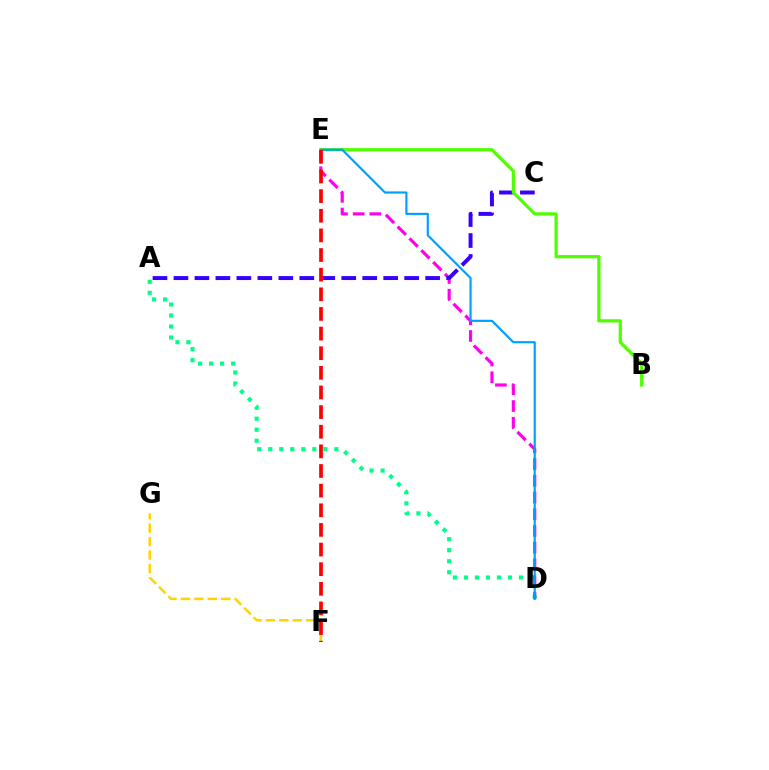{('A', 'D'): [{'color': '#00ff86', 'line_style': 'dotted', 'thickness': 2.99}], ('D', 'E'): [{'color': '#ff00ed', 'line_style': 'dashed', 'thickness': 2.27}, {'color': '#009eff', 'line_style': 'solid', 'thickness': 1.55}], ('F', 'G'): [{'color': '#ffd500', 'line_style': 'dashed', 'thickness': 1.82}], ('A', 'C'): [{'color': '#3700ff', 'line_style': 'dashed', 'thickness': 2.85}], ('B', 'E'): [{'color': '#4fff00', 'line_style': 'solid', 'thickness': 2.31}], ('E', 'F'): [{'color': '#ff0000', 'line_style': 'dashed', 'thickness': 2.67}]}